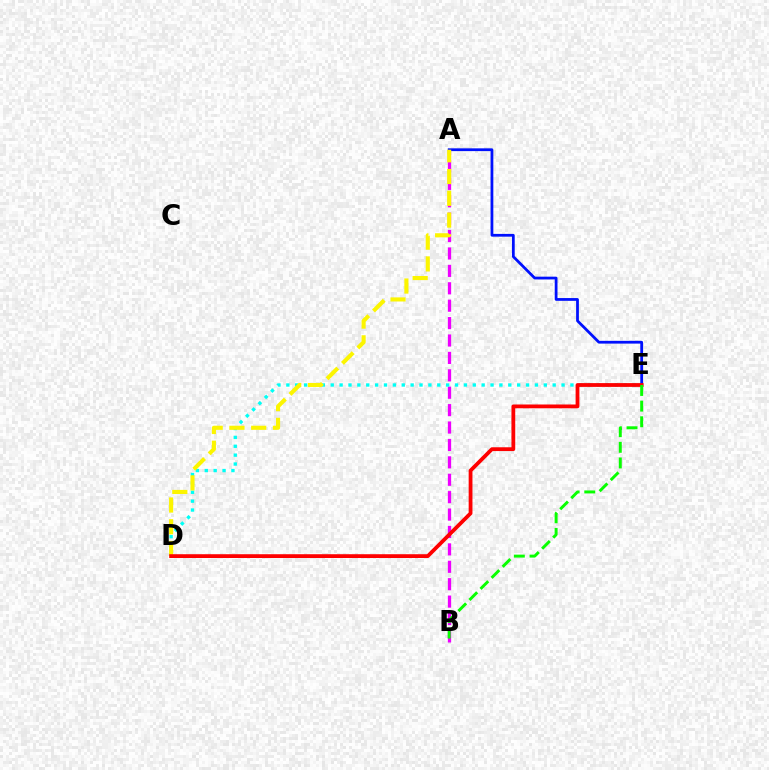{('A', 'B'): [{'color': '#ee00ff', 'line_style': 'dashed', 'thickness': 2.36}], ('D', 'E'): [{'color': '#00fff6', 'line_style': 'dotted', 'thickness': 2.41}, {'color': '#ff0000', 'line_style': 'solid', 'thickness': 2.73}], ('A', 'E'): [{'color': '#0010ff', 'line_style': 'solid', 'thickness': 1.99}], ('A', 'D'): [{'color': '#fcf500', 'line_style': 'dashed', 'thickness': 2.96}], ('B', 'E'): [{'color': '#08ff00', 'line_style': 'dashed', 'thickness': 2.13}]}